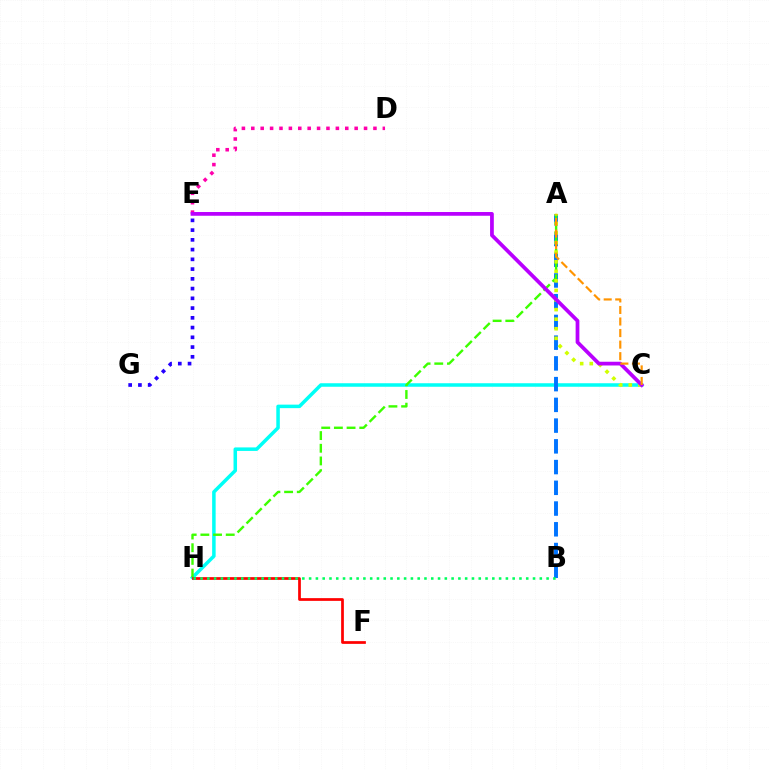{('D', 'E'): [{'color': '#ff00ac', 'line_style': 'dotted', 'thickness': 2.55}], ('C', 'H'): [{'color': '#00fff6', 'line_style': 'solid', 'thickness': 2.53}], ('A', 'B'): [{'color': '#0074ff', 'line_style': 'dashed', 'thickness': 2.82}], ('A', 'H'): [{'color': '#3dff00', 'line_style': 'dashed', 'thickness': 1.72}], ('A', 'C'): [{'color': '#d1ff00', 'line_style': 'dotted', 'thickness': 2.6}, {'color': '#ff9400', 'line_style': 'dashed', 'thickness': 1.57}], ('C', 'E'): [{'color': '#b900ff', 'line_style': 'solid', 'thickness': 2.69}], ('F', 'H'): [{'color': '#ff0000', 'line_style': 'solid', 'thickness': 1.96}], ('B', 'H'): [{'color': '#00ff5c', 'line_style': 'dotted', 'thickness': 1.84}], ('E', 'G'): [{'color': '#2500ff', 'line_style': 'dotted', 'thickness': 2.65}]}